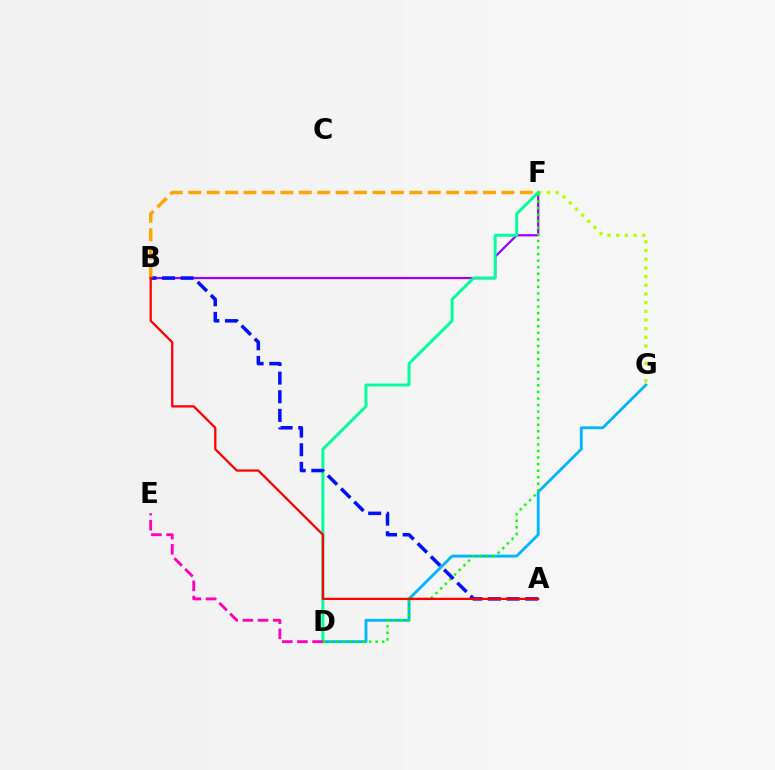{('B', 'F'): [{'color': '#9b00ff', 'line_style': 'solid', 'thickness': 1.61}, {'color': '#ffa500', 'line_style': 'dashed', 'thickness': 2.5}], ('F', 'G'): [{'color': '#b3ff00', 'line_style': 'dotted', 'thickness': 2.36}], ('D', 'G'): [{'color': '#00b5ff', 'line_style': 'solid', 'thickness': 2.05}], ('D', 'F'): [{'color': '#00ff9d', 'line_style': 'solid', 'thickness': 2.13}, {'color': '#08ff00', 'line_style': 'dotted', 'thickness': 1.78}], ('D', 'E'): [{'color': '#ff00bd', 'line_style': 'dashed', 'thickness': 2.06}], ('A', 'B'): [{'color': '#0010ff', 'line_style': 'dashed', 'thickness': 2.53}, {'color': '#ff0000', 'line_style': 'solid', 'thickness': 1.63}]}